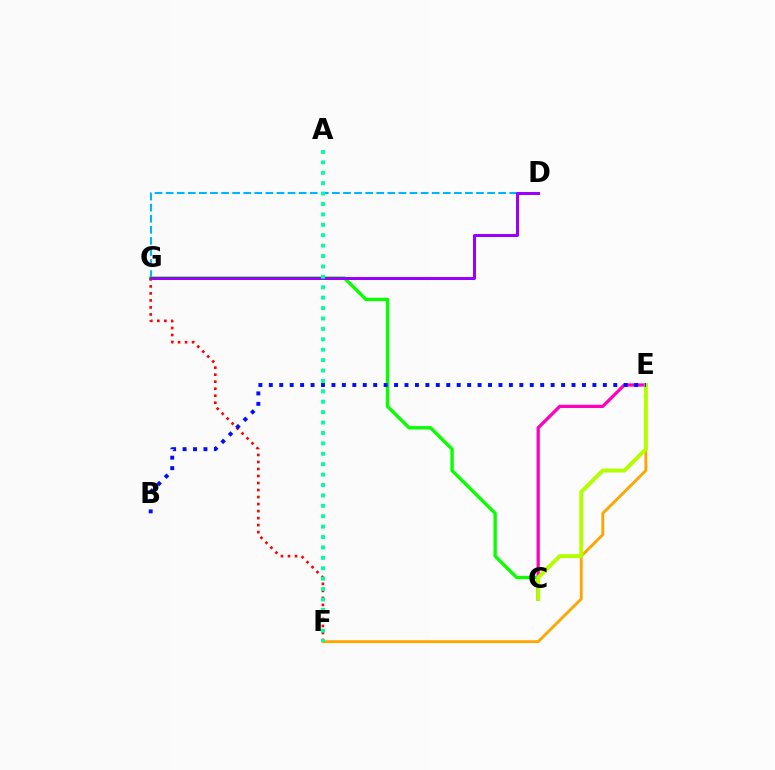{('E', 'F'): [{'color': '#ffa500', 'line_style': 'solid', 'thickness': 2.06}], ('D', 'G'): [{'color': '#00b5ff', 'line_style': 'dashed', 'thickness': 1.51}, {'color': '#9b00ff', 'line_style': 'solid', 'thickness': 2.16}], ('C', 'G'): [{'color': '#08ff00', 'line_style': 'solid', 'thickness': 2.42}], ('C', 'E'): [{'color': '#ff00bd', 'line_style': 'solid', 'thickness': 2.34}, {'color': '#b3ff00', 'line_style': 'solid', 'thickness': 2.83}], ('F', 'G'): [{'color': '#ff0000', 'line_style': 'dotted', 'thickness': 1.91}], ('A', 'F'): [{'color': '#00ff9d', 'line_style': 'dotted', 'thickness': 2.83}], ('B', 'E'): [{'color': '#0010ff', 'line_style': 'dotted', 'thickness': 2.84}]}